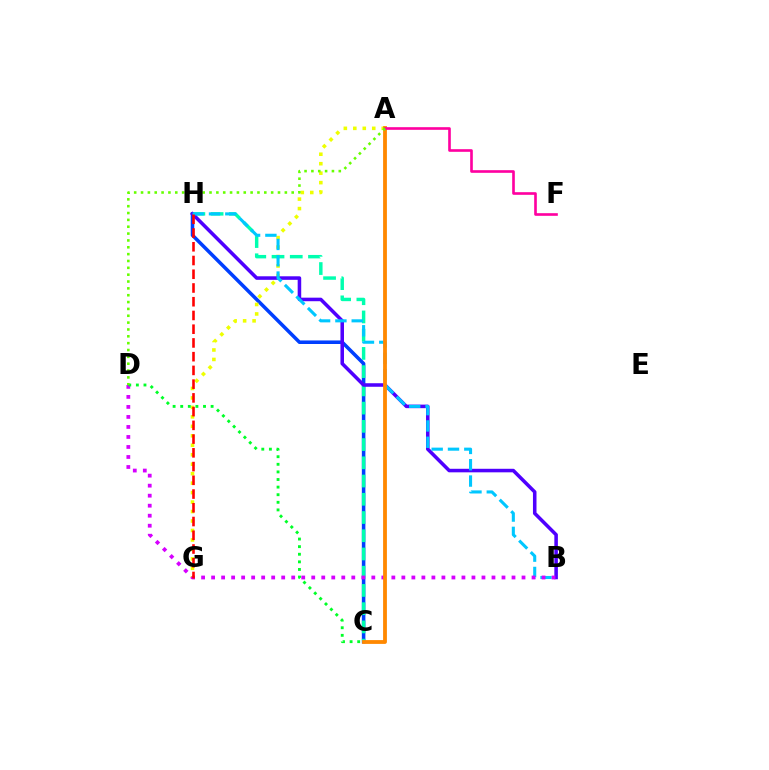{('C', 'H'): [{'color': '#003fff', 'line_style': 'solid', 'thickness': 2.56}, {'color': '#00ffaf', 'line_style': 'dashed', 'thickness': 2.48}], ('A', 'G'): [{'color': '#eeff00', 'line_style': 'dotted', 'thickness': 2.57}], ('B', 'H'): [{'color': '#4f00ff', 'line_style': 'solid', 'thickness': 2.55}, {'color': '#00c7ff', 'line_style': 'dashed', 'thickness': 2.22}], ('B', 'D'): [{'color': '#d600ff', 'line_style': 'dotted', 'thickness': 2.72}], ('A', 'C'): [{'color': '#ff8800', 'line_style': 'solid', 'thickness': 2.74}], ('C', 'D'): [{'color': '#00ff27', 'line_style': 'dotted', 'thickness': 2.06}], ('G', 'H'): [{'color': '#ff0000', 'line_style': 'dashed', 'thickness': 1.87}], ('A', 'F'): [{'color': '#ff00a0', 'line_style': 'solid', 'thickness': 1.9}], ('A', 'D'): [{'color': '#66ff00', 'line_style': 'dotted', 'thickness': 1.86}]}